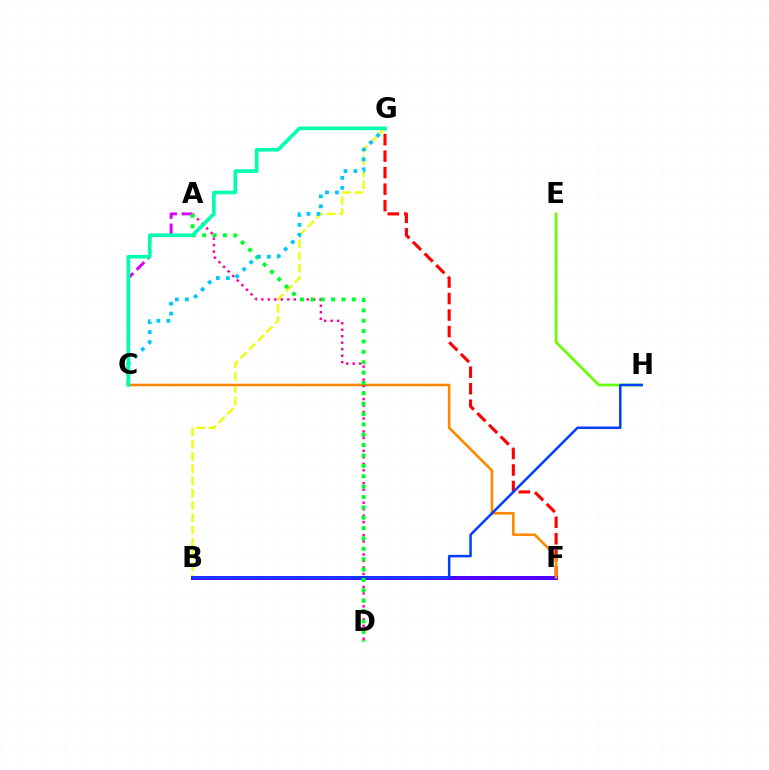{('F', 'G'): [{'color': '#ff0000', 'line_style': 'dashed', 'thickness': 2.24}], ('B', 'G'): [{'color': '#eeff00', 'line_style': 'dashed', 'thickness': 1.66}], ('A', 'C'): [{'color': '#d600ff', 'line_style': 'dashed', 'thickness': 2.11}], ('E', 'H'): [{'color': '#66ff00', 'line_style': 'solid', 'thickness': 1.95}], ('B', 'F'): [{'color': '#4f00ff', 'line_style': 'solid', 'thickness': 2.88}], ('C', 'F'): [{'color': '#ff8800', 'line_style': 'solid', 'thickness': 1.87}], ('A', 'D'): [{'color': '#ff00a0', 'line_style': 'dotted', 'thickness': 1.76}, {'color': '#00ff27', 'line_style': 'dotted', 'thickness': 2.82}], ('B', 'H'): [{'color': '#003fff', 'line_style': 'solid', 'thickness': 1.8}], ('C', 'G'): [{'color': '#00c7ff', 'line_style': 'dotted', 'thickness': 2.71}, {'color': '#00ffaf', 'line_style': 'solid', 'thickness': 2.62}]}